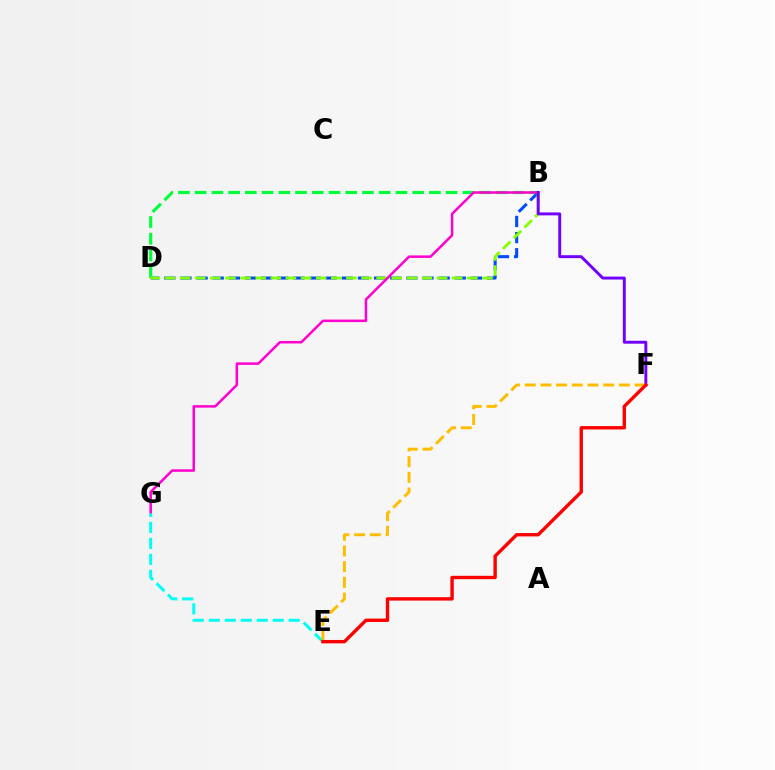{('B', 'D'): [{'color': '#004bff', 'line_style': 'dashed', 'thickness': 2.19}, {'color': '#00ff39', 'line_style': 'dashed', 'thickness': 2.27}, {'color': '#84ff00', 'line_style': 'dashed', 'thickness': 2.05}], ('B', 'G'): [{'color': '#ff00cf', 'line_style': 'solid', 'thickness': 1.81}], ('E', 'G'): [{'color': '#00fff6', 'line_style': 'dashed', 'thickness': 2.17}], ('E', 'F'): [{'color': '#ffbd00', 'line_style': 'dashed', 'thickness': 2.13}, {'color': '#ff0000', 'line_style': 'solid', 'thickness': 2.43}], ('B', 'F'): [{'color': '#7200ff', 'line_style': 'solid', 'thickness': 2.11}]}